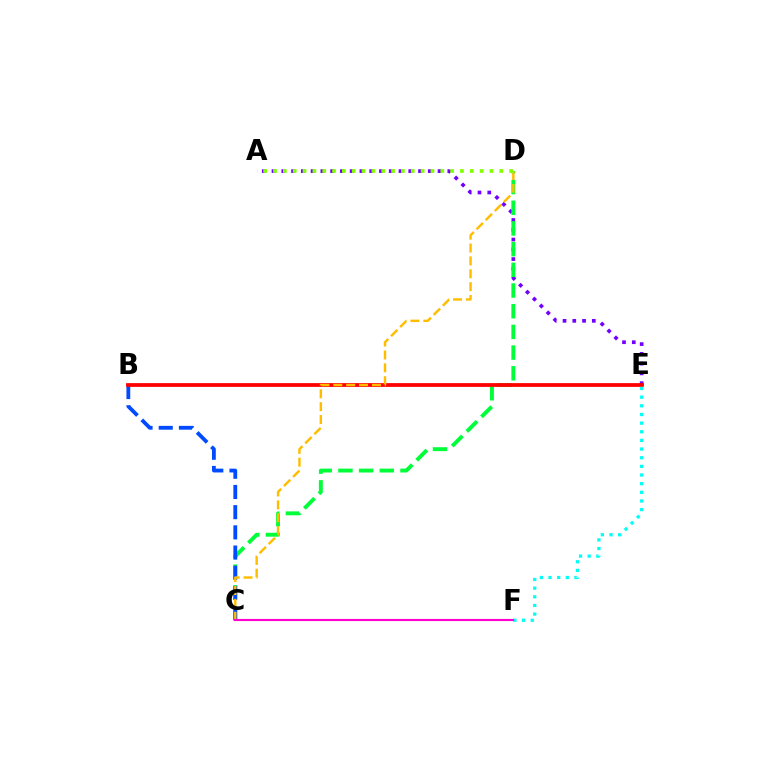{('A', 'E'): [{'color': '#7200ff', 'line_style': 'dotted', 'thickness': 2.65}], ('C', 'D'): [{'color': '#00ff39', 'line_style': 'dashed', 'thickness': 2.81}, {'color': '#ffbd00', 'line_style': 'dashed', 'thickness': 1.75}], ('B', 'C'): [{'color': '#004bff', 'line_style': 'dashed', 'thickness': 2.74}], ('B', 'E'): [{'color': '#ff0000', 'line_style': 'solid', 'thickness': 2.71}], ('A', 'D'): [{'color': '#84ff00', 'line_style': 'dotted', 'thickness': 2.67}], ('E', 'F'): [{'color': '#00fff6', 'line_style': 'dotted', 'thickness': 2.35}], ('C', 'F'): [{'color': '#ff00cf', 'line_style': 'solid', 'thickness': 1.54}]}